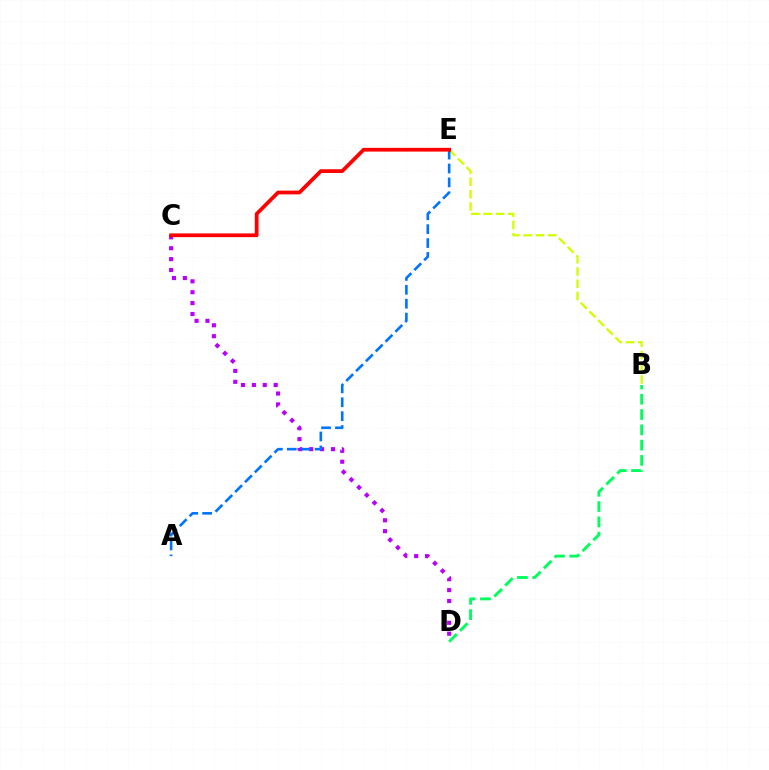{('B', 'D'): [{'color': '#00ff5c', 'line_style': 'dashed', 'thickness': 2.08}], ('C', 'D'): [{'color': '#b900ff', 'line_style': 'dotted', 'thickness': 2.96}], ('B', 'E'): [{'color': '#d1ff00', 'line_style': 'dashed', 'thickness': 1.67}], ('A', 'E'): [{'color': '#0074ff', 'line_style': 'dashed', 'thickness': 1.89}], ('C', 'E'): [{'color': '#ff0000', 'line_style': 'solid', 'thickness': 2.7}]}